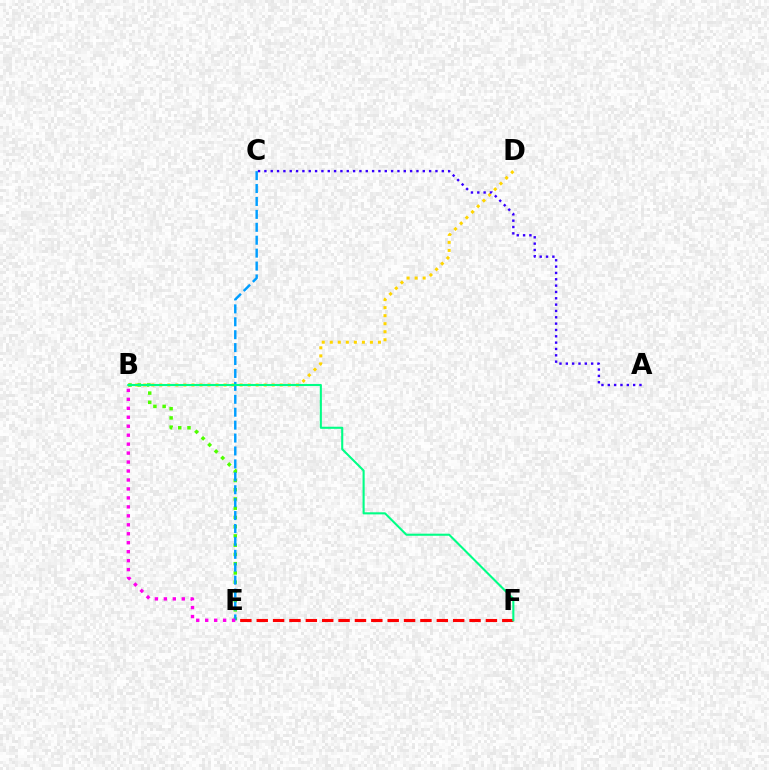{('B', 'D'): [{'color': '#ffd500', 'line_style': 'dotted', 'thickness': 2.18}], ('E', 'F'): [{'color': '#ff0000', 'line_style': 'dashed', 'thickness': 2.22}], ('B', 'E'): [{'color': '#4fff00', 'line_style': 'dotted', 'thickness': 2.51}, {'color': '#ff00ed', 'line_style': 'dotted', 'thickness': 2.43}], ('C', 'E'): [{'color': '#009eff', 'line_style': 'dashed', 'thickness': 1.75}], ('B', 'F'): [{'color': '#00ff86', 'line_style': 'solid', 'thickness': 1.51}], ('A', 'C'): [{'color': '#3700ff', 'line_style': 'dotted', 'thickness': 1.72}]}